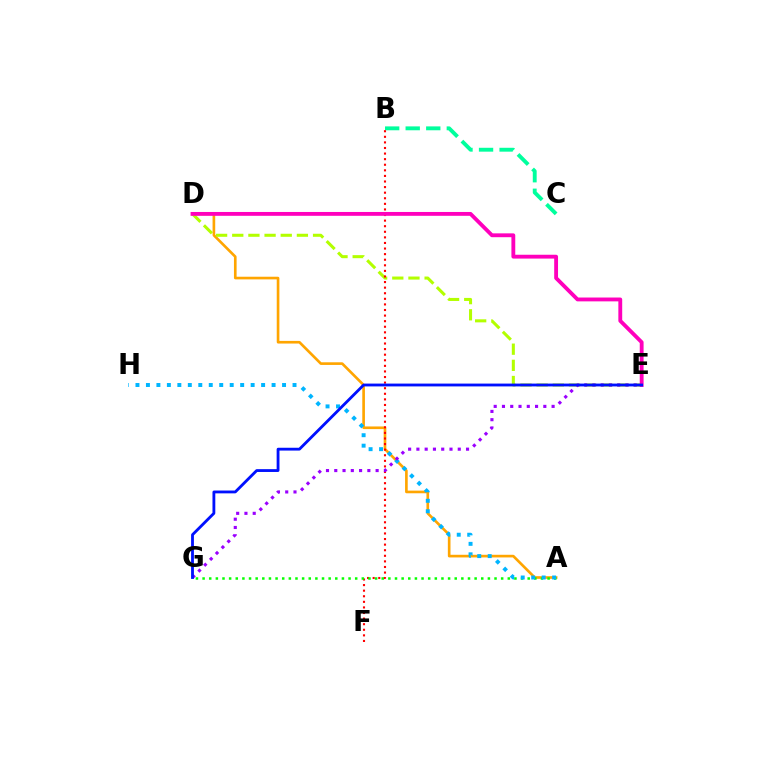{('B', 'C'): [{'color': '#00ff9d', 'line_style': 'dashed', 'thickness': 2.79}], ('A', 'D'): [{'color': '#ffa500', 'line_style': 'solid', 'thickness': 1.91}], ('D', 'E'): [{'color': '#b3ff00', 'line_style': 'dashed', 'thickness': 2.2}, {'color': '#ff00bd', 'line_style': 'solid', 'thickness': 2.77}], ('B', 'F'): [{'color': '#ff0000', 'line_style': 'dotted', 'thickness': 1.52}], ('A', 'G'): [{'color': '#08ff00', 'line_style': 'dotted', 'thickness': 1.8}], ('A', 'H'): [{'color': '#00b5ff', 'line_style': 'dotted', 'thickness': 2.84}], ('E', 'G'): [{'color': '#9b00ff', 'line_style': 'dotted', 'thickness': 2.25}, {'color': '#0010ff', 'line_style': 'solid', 'thickness': 2.03}]}